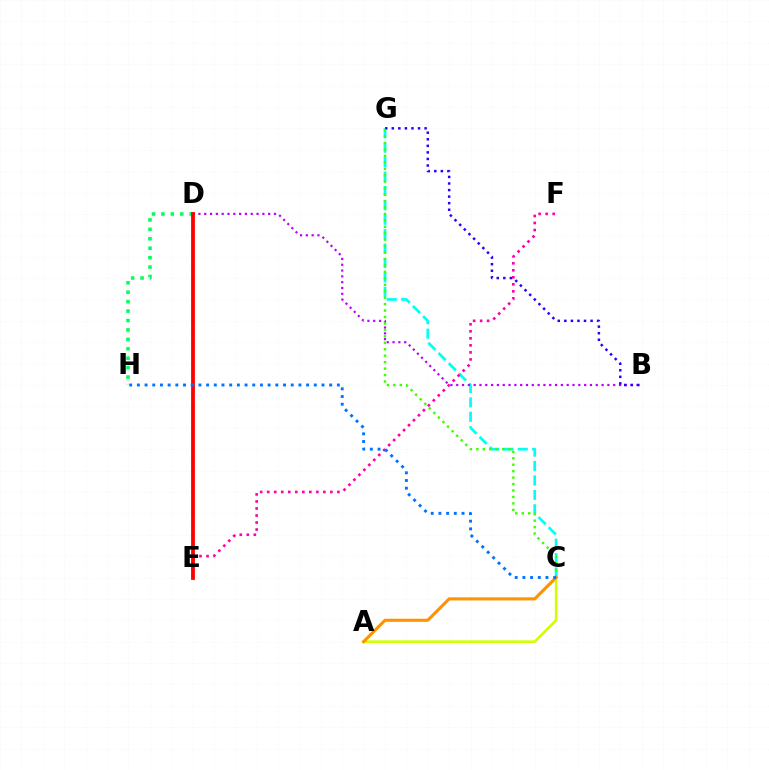{('C', 'G'): [{'color': '#00fff6', 'line_style': 'dashed', 'thickness': 1.96}, {'color': '#3dff00', 'line_style': 'dotted', 'thickness': 1.75}], ('B', 'D'): [{'color': '#b900ff', 'line_style': 'dotted', 'thickness': 1.58}], ('E', 'F'): [{'color': '#ff00ac', 'line_style': 'dotted', 'thickness': 1.91}], ('B', 'G'): [{'color': '#2500ff', 'line_style': 'dotted', 'thickness': 1.78}], ('A', 'C'): [{'color': '#d1ff00', 'line_style': 'solid', 'thickness': 1.87}, {'color': '#ff9400', 'line_style': 'solid', 'thickness': 2.24}], ('D', 'H'): [{'color': '#00ff5c', 'line_style': 'dotted', 'thickness': 2.56}], ('D', 'E'): [{'color': '#ff0000', 'line_style': 'solid', 'thickness': 2.73}], ('C', 'H'): [{'color': '#0074ff', 'line_style': 'dotted', 'thickness': 2.09}]}